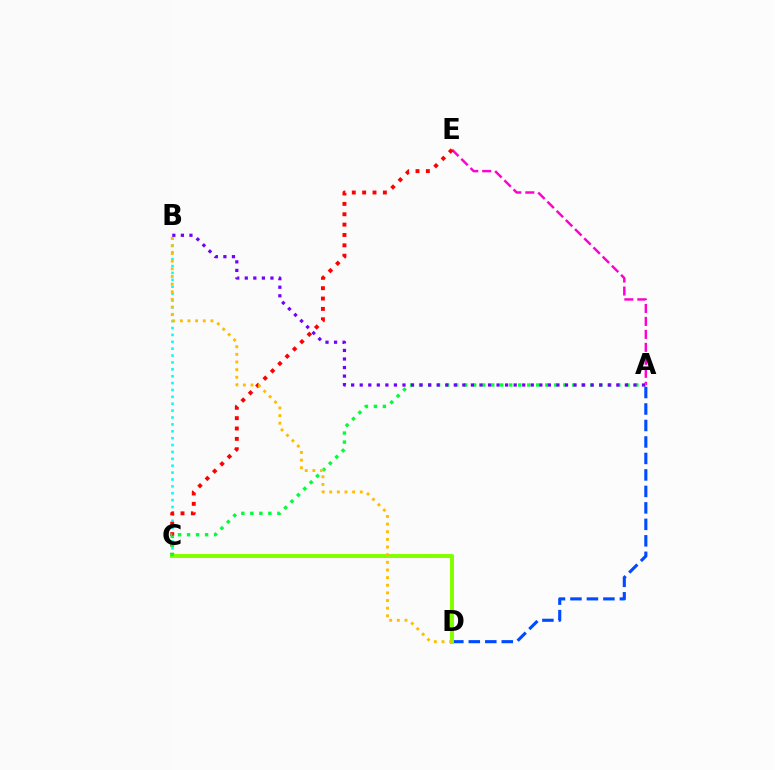{('A', 'D'): [{'color': '#004bff', 'line_style': 'dashed', 'thickness': 2.24}], ('B', 'C'): [{'color': '#00fff6', 'line_style': 'dotted', 'thickness': 1.87}], ('A', 'E'): [{'color': '#ff00cf', 'line_style': 'dashed', 'thickness': 1.76}], ('C', 'E'): [{'color': '#ff0000', 'line_style': 'dotted', 'thickness': 2.82}], ('C', 'D'): [{'color': '#84ff00', 'line_style': 'solid', 'thickness': 2.89}], ('A', 'C'): [{'color': '#00ff39', 'line_style': 'dotted', 'thickness': 2.45}], ('B', 'D'): [{'color': '#ffbd00', 'line_style': 'dotted', 'thickness': 2.08}], ('A', 'B'): [{'color': '#7200ff', 'line_style': 'dotted', 'thickness': 2.32}]}